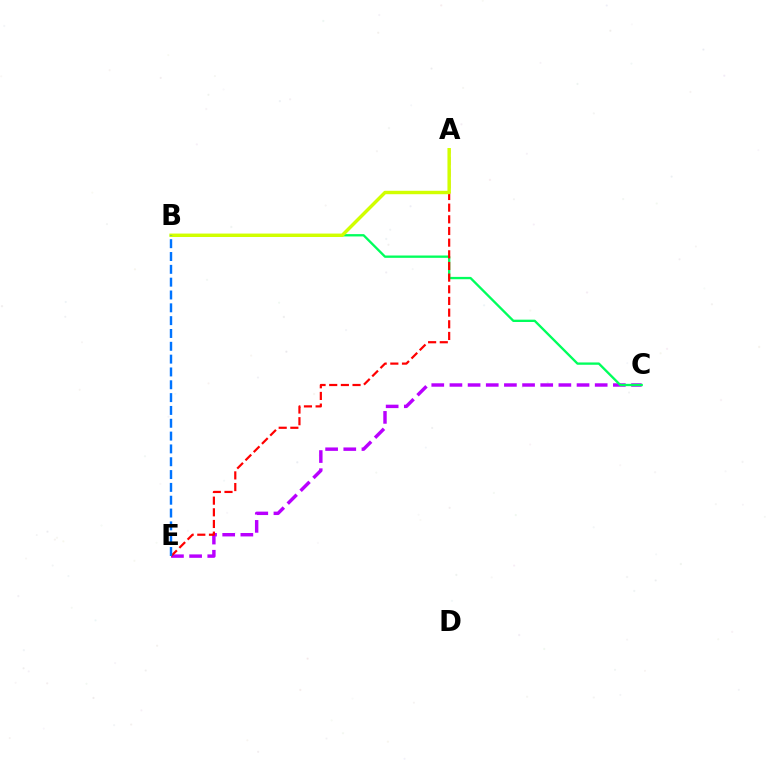{('C', 'E'): [{'color': '#b900ff', 'line_style': 'dashed', 'thickness': 2.47}], ('B', 'C'): [{'color': '#00ff5c', 'line_style': 'solid', 'thickness': 1.68}], ('A', 'E'): [{'color': '#ff0000', 'line_style': 'dashed', 'thickness': 1.58}], ('A', 'B'): [{'color': '#d1ff00', 'line_style': 'solid', 'thickness': 2.47}], ('B', 'E'): [{'color': '#0074ff', 'line_style': 'dashed', 'thickness': 1.74}]}